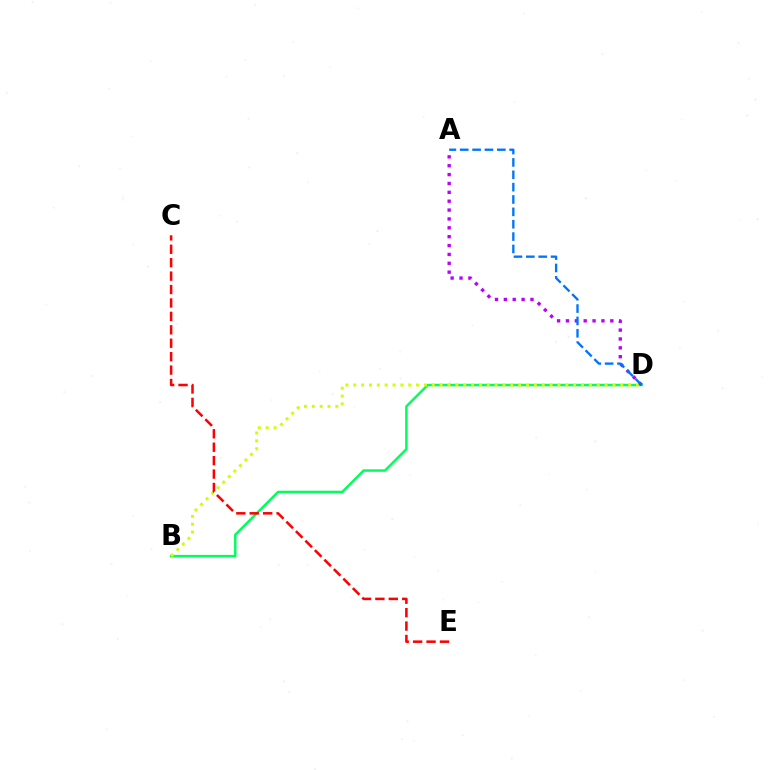{('B', 'D'): [{'color': '#00ff5c', 'line_style': 'solid', 'thickness': 1.78}, {'color': '#d1ff00', 'line_style': 'dotted', 'thickness': 2.13}], ('C', 'E'): [{'color': '#ff0000', 'line_style': 'dashed', 'thickness': 1.82}], ('A', 'D'): [{'color': '#b900ff', 'line_style': 'dotted', 'thickness': 2.41}, {'color': '#0074ff', 'line_style': 'dashed', 'thickness': 1.68}]}